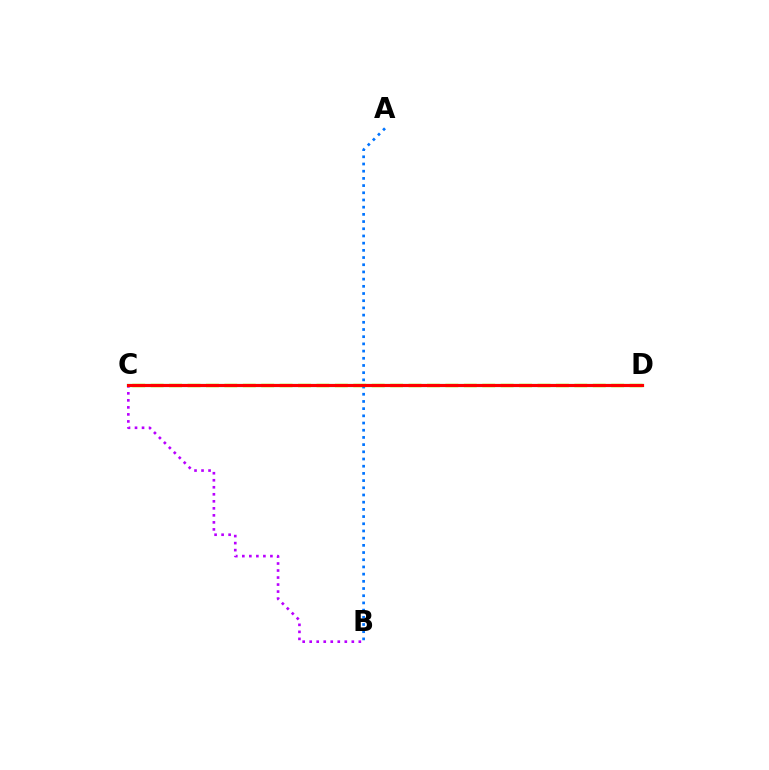{('C', 'D'): [{'color': '#d1ff00', 'line_style': 'dashed', 'thickness': 2.5}, {'color': '#00ff5c', 'line_style': 'solid', 'thickness': 2.27}, {'color': '#ff0000', 'line_style': 'solid', 'thickness': 2.24}], ('A', 'B'): [{'color': '#0074ff', 'line_style': 'dotted', 'thickness': 1.95}], ('B', 'C'): [{'color': '#b900ff', 'line_style': 'dotted', 'thickness': 1.91}]}